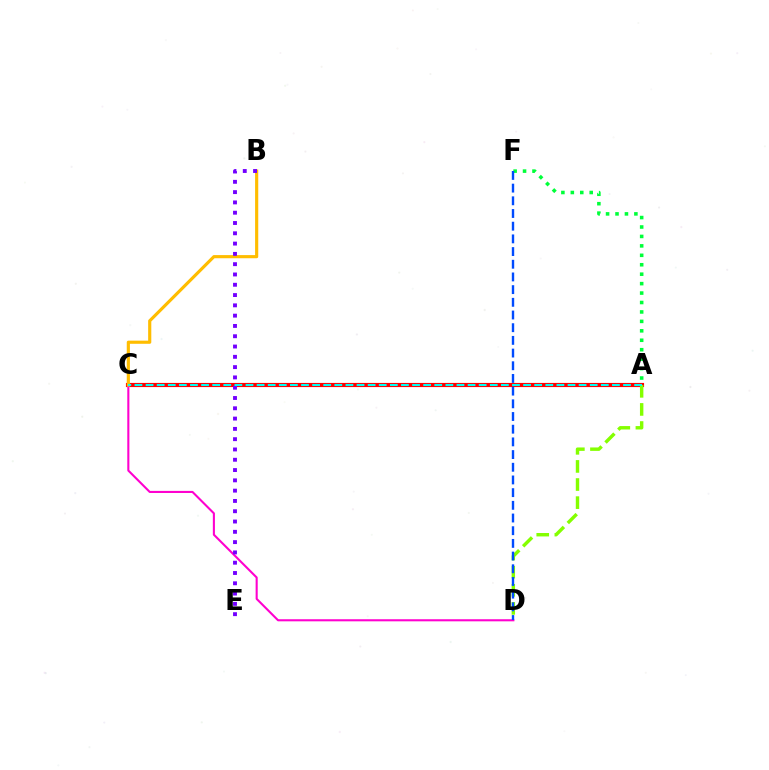{('A', 'C'): [{'color': '#ff0000', 'line_style': 'solid', 'thickness': 2.98}, {'color': '#00fff6', 'line_style': 'dashed', 'thickness': 1.51}], ('A', 'D'): [{'color': '#84ff00', 'line_style': 'dashed', 'thickness': 2.46}], ('C', 'D'): [{'color': '#ff00cf', 'line_style': 'solid', 'thickness': 1.51}], ('B', 'C'): [{'color': '#ffbd00', 'line_style': 'solid', 'thickness': 2.27}], ('B', 'E'): [{'color': '#7200ff', 'line_style': 'dotted', 'thickness': 2.8}], ('A', 'F'): [{'color': '#00ff39', 'line_style': 'dotted', 'thickness': 2.56}], ('D', 'F'): [{'color': '#004bff', 'line_style': 'dashed', 'thickness': 1.72}]}